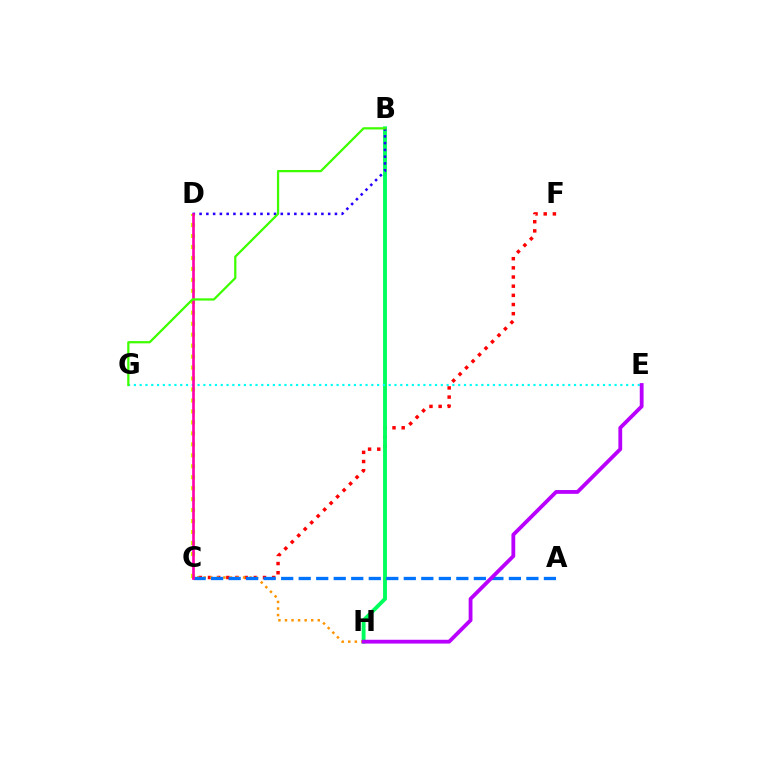{('C', 'F'): [{'color': '#ff0000', 'line_style': 'dotted', 'thickness': 2.49}], ('B', 'H'): [{'color': '#00ff5c', 'line_style': 'solid', 'thickness': 2.79}], ('C', 'D'): [{'color': '#d1ff00', 'line_style': 'dotted', 'thickness': 2.98}, {'color': '#ff00ac', 'line_style': 'solid', 'thickness': 1.91}], ('B', 'D'): [{'color': '#2500ff', 'line_style': 'dotted', 'thickness': 1.84}], ('C', 'H'): [{'color': '#ff9400', 'line_style': 'dotted', 'thickness': 1.78}], ('E', 'G'): [{'color': '#00fff6', 'line_style': 'dotted', 'thickness': 1.57}], ('A', 'C'): [{'color': '#0074ff', 'line_style': 'dashed', 'thickness': 2.38}], ('E', 'H'): [{'color': '#b900ff', 'line_style': 'solid', 'thickness': 2.74}], ('B', 'G'): [{'color': '#3dff00', 'line_style': 'solid', 'thickness': 1.62}]}